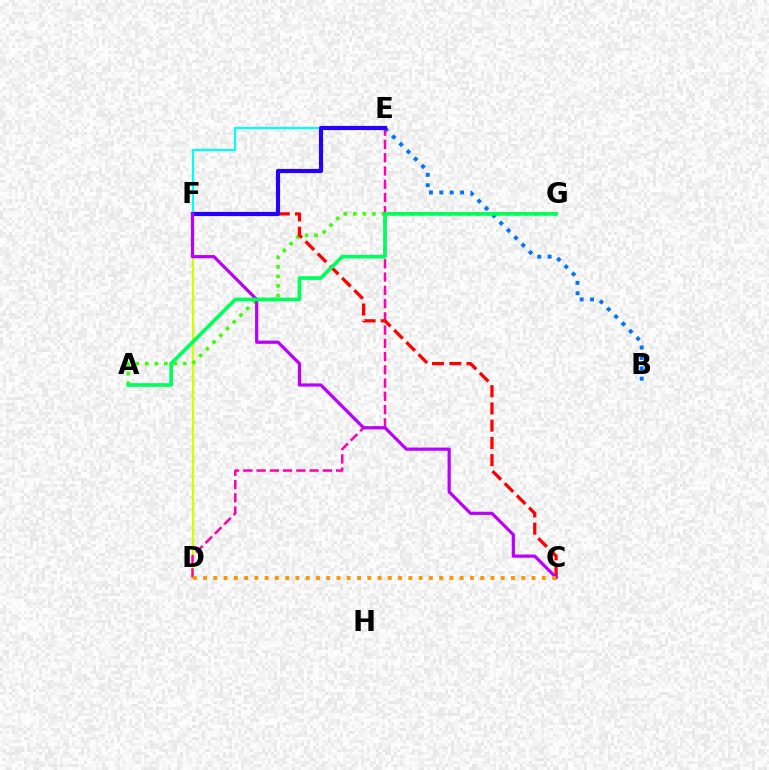{('D', 'F'): [{'color': '#d1ff00', 'line_style': 'solid', 'thickness': 1.64}], ('A', 'G'): [{'color': '#3dff00', 'line_style': 'dotted', 'thickness': 2.59}, {'color': '#00ff5c', 'line_style': 'solid', 'thickness': 2.65}], ('B', 'E'): [{'color': '#0074ff', 'line_style': 'dotted', 'thickness': 2.82}], ('E', 'F'): [{'color': '#00fff6', 'line_style': 'solid', 'thickness': 1.6}, {'color': '#2500ff', 'line_style': 'solid', 'thickness': 2.99}], ('D', 'E'): [{'color': '#ff00ac', 'line_style': 'dashed', 'thickness': 1.8}], ('C', 'F'): [{'color': '#ff0000', 'line_style': 'dashed', 'thickness': 2.34}, {'color': '#b900ff', 'line_style': 'solid', 'thickness': 2.3}], ('C', 'D'): [{'color': '#ff9400', 'line_style': 'dotted', 'thickness': 2.79}]}